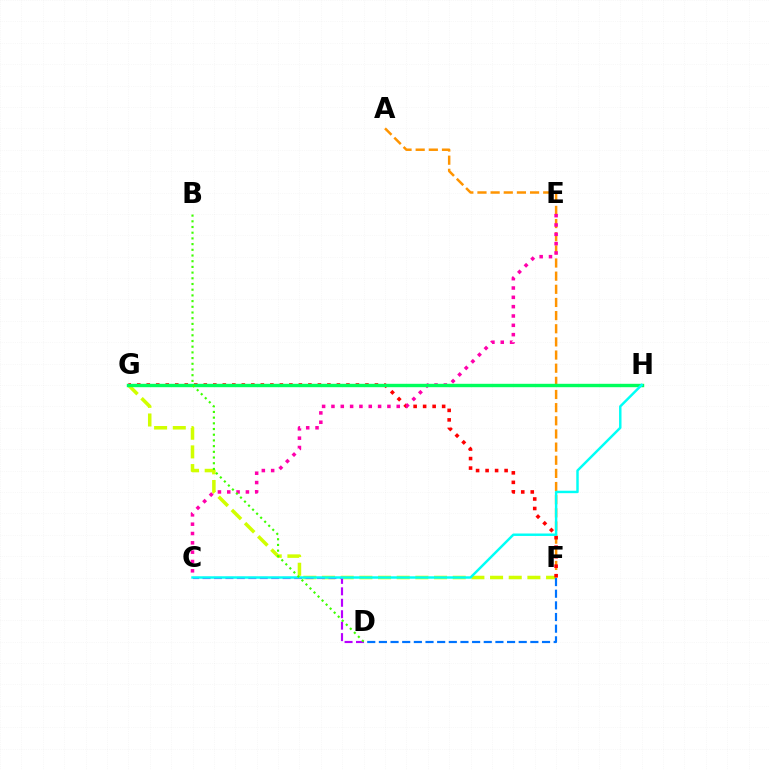{('A', 'F'): [{'color': '#ff9400', 'line_style': 'dashed', 'thickness': 1.79}], ('G', 'H'): [{'color': '#2500ff', 'line_style': 'solid', 'thickness': 1.89}, {'color': '#00ff5c', 'line_style': 'solid', 'thickness': 2.44}], ('F', 'G'): [{'color': '#d1ff00', 'line_style': 'dashed', 'thickness': 2.54}, {'color': '#ff0000', 'line_style': 'dotted', 'thickness': 2.58}], ('C', 'D'): [{'color': '#b900ff', 'line_style': 'dashed', 'thickness': 1.56}], ('C', 'E'): [{'color': '#ff00ac', 'line_style': 'dotted', 'thickness': 2.53}], ('C', 'H'): [{'color': '#00fff6', 'line_style': 'solid', 'thickness': 1.77}], ('D', 'F'): [{'color': '#0074ff', 'line_style': 'dashed', 'thickness': 1.58}], ('B', 'D'): [{'color': '#3dff00', 'line_style': 'dotted', 'thickness': 1.55}]}